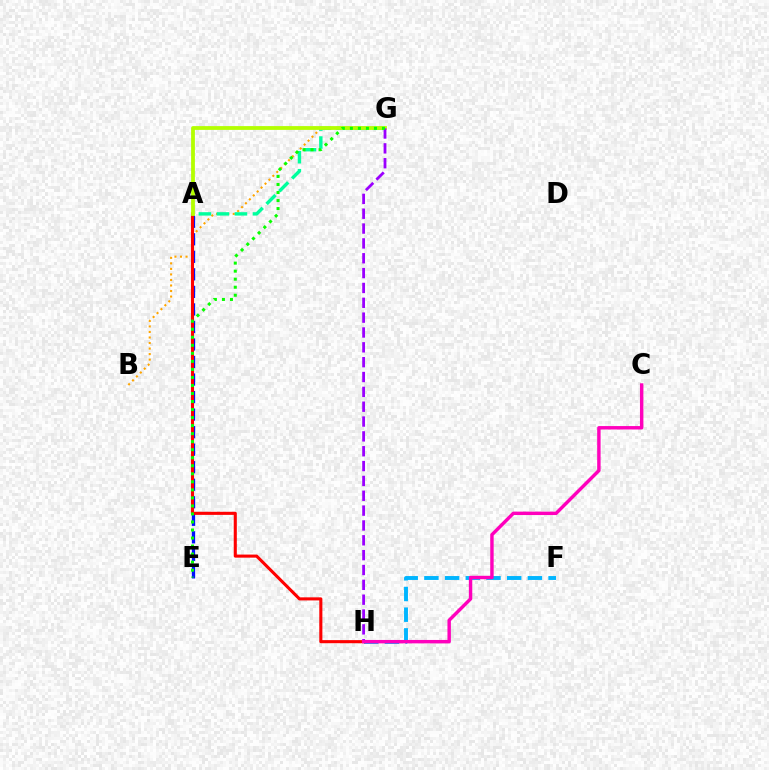{('A', 'E'): [{'color': '#0010ff', 'line_style': 'dashed', 'thickness': 2.38}], ('B', 'G'): [{'color': '#ffa500', 'line_style': 'dotted', 'thickness': 1.5}], ('F', 'H'): [{'color': '#00b5ff', 'line_style': 'dashed', 'thickness': 2.81}], ('A', 'H'): [{'color': '#ff0000', 'line_style': 'solid', 'thickness': 2.22}], ('A', 'G'): [{'color': '#00ff9d', 'line_style': 'dashed', 'thickness': 2.45}, {'color': '#b3ff00', 'line_style': 'solid', 'thickness': 2.73}], ('G', 'H'): [{'color': '#9b00ff', 'line_style': 'dashed', 'thickness': 2.02}], ('C', 'H'): [{'color': '#ff00bd', 'line_style': 'solid', 'thickness': 2.46}], ('E', 'G'): [{'color': '#08ff00', 'line_style': 'dotted', 'thickness': 2.18}]}